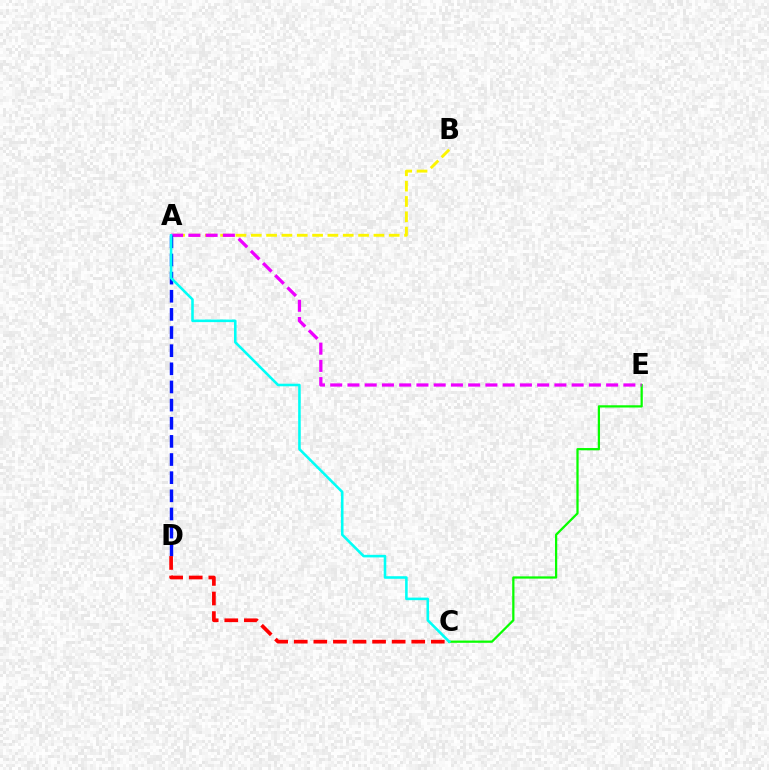{('C', 'E'): [{'color': '#08ff00', 'line_style': 'solid', 'thickness': 1.62}], ('A', 'B'): [{'color': '#fcf500', 'line_style': 'dashed', 'thickness': 2.08}], ('A', 'E'): [{'color': '#ee00ff', 'line_style': 'dashed', 'thickness': 2.34}], ('A', 'D'): [{'color': '#0010ff', 'line_style': 'dashed', 'thickness': 2.46}], ('A', 'C'): [{'color': '#00fff6', 'line_style': 'solid', 'thickness': 1.85}], ('C', 'D'): [{'color': '#ff0000', 'line_style': 'dashed', 'thickness': 2.66}]}